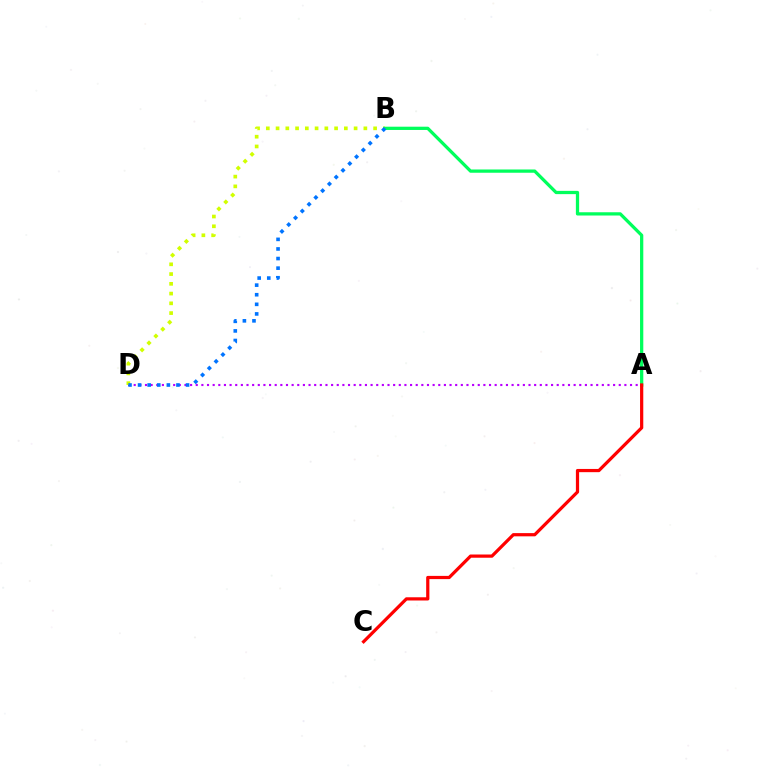{('A', 'D'): [{'color': '#b900ff', 'line_style': 'dotted', 'thickness': 1.53}], ('B', 'D'): [{'color': '#d1ff00', 'line_style': 'dotted', 'thickness': 2.65}, {'color': '#0074ff', 'line_style': 'dotted', 'thickness': 2.61}], ('A', 'B'): [{'color': '#00ff5c', 'line_style': 'solid', 'thickness': 2.35}], ('A', 'C'): [{'color': '#ff0000', 'line_style': 'solid', 'thickness': 2.32}]}